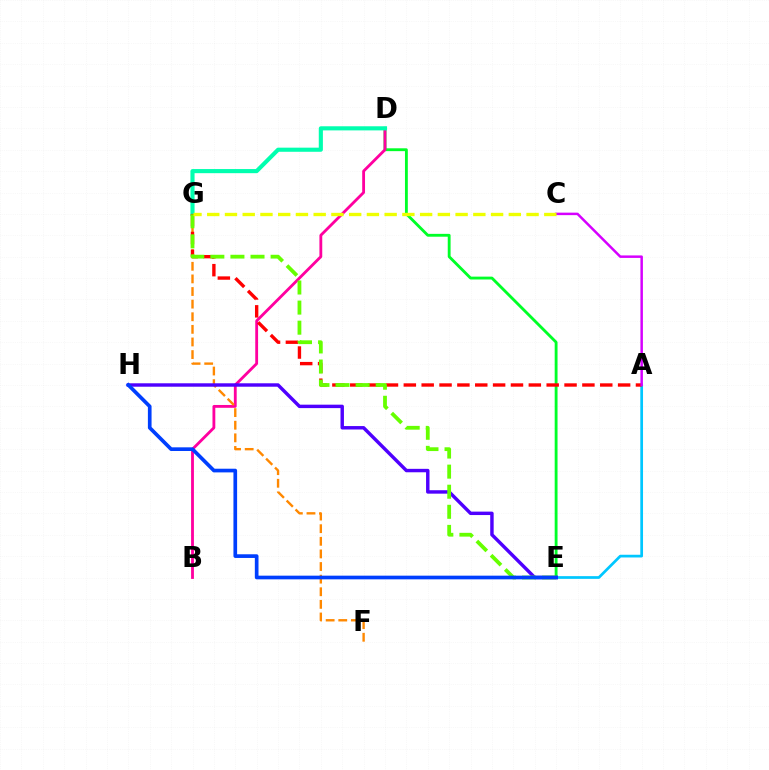{('D', 'E'): [{'color': '#00ff27', 'line_style': 'solid', 'thickness': 2.05}], ('B', 'D'): [{'color': '#ff00a0', 'line_style': 'solid', 'thickness': 2.04}], ('A', 'E'): [{'color': '#00c7ff', 'line_style': 'solid', 'thickness': 1.96}], ('F', 'G'): [{'color': '#ff8800', 'line_style': 'dashed', 'thickness': 1.71}], ('D', 'G'): [{'color': '#00ffaf', 'line_style': 'solid', 'thickness': 2.96}], ('A', 'G'): [{'color': '#ff0000', 'line_style': 'dashed', 'thickness': 2.43}], ('E', 'H'): [{'color': '#4f00ff', 'line_style': 'solid', 'thickness': 2.47}, {'color': '#003fff', 'line_style': 'solid', 'thickness': 2.65}], ('E', 'G'): [{'color': '#66ff00', 'line_style': 'dashed', 'thickness': 2.73}], ('A', 'C'): [{'color': '#d600ff', 'line_style': 'solid', 'thickness': 1.79}], ('C', 'G'): [{'color': '#eeff00', 'line_style': 'dashed', 'thickness': 2.41}]}